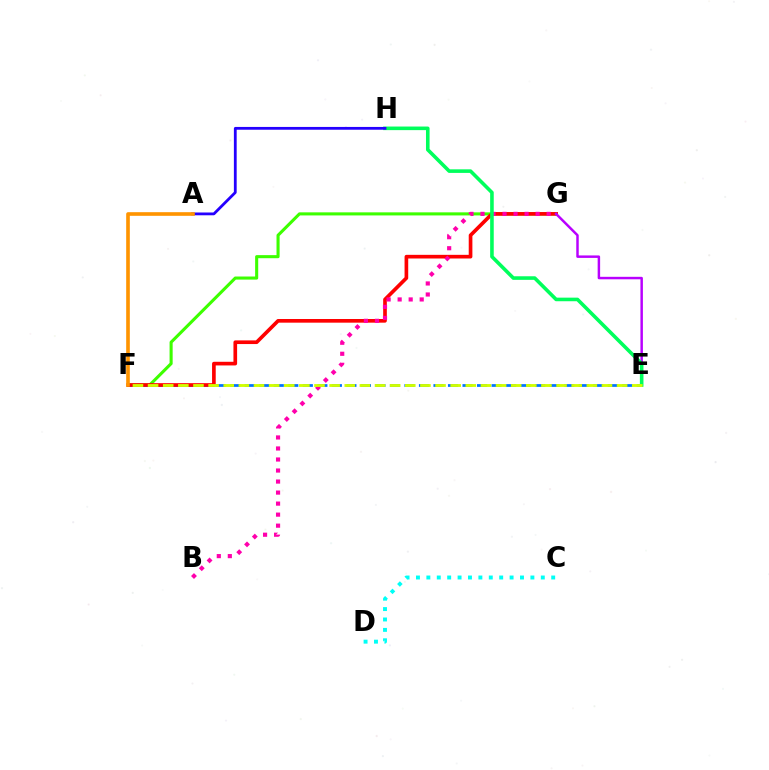{('C', 'D'): [{'color': '#00fff6', 'line_style': 'dotted', 'thickness': 2.83}], ('F', 'G'): [{'color': '#3dff00', 'line_style': 'solid', 'thickness': 2.22}, {'color': '#ff0000', 'line_style': 'solid', 'thickness': 2.64}], ('E', 'F'): [{'color': '#0074ff', 'line_style': 'dashed', 'thickness': 1.97}, {'color': '#d1ff00', 'line_style': 'dashed', 'thickness': 2.06}], ('E', 'G'): [{'color': '#b900ff', 'line_style': 'solid', 'thickness': 1.78}], ('B', 'G'): [{'color': '#ff00ac', 'line_style': 'dotted', 'thickness': 3.0}], ('E', 'H'): [{'color': '#00ff5c', 'line_style': 'solid', 'thickness': 2.58}], ('A', 'H'): [{'color': '#2500ff', 'line_style': 'solid', 'thickness': 2.01}], ('A', 'F'): [{'color': '#ff9400', 'line_style': 'solid', 'thickness': 2.62}]}